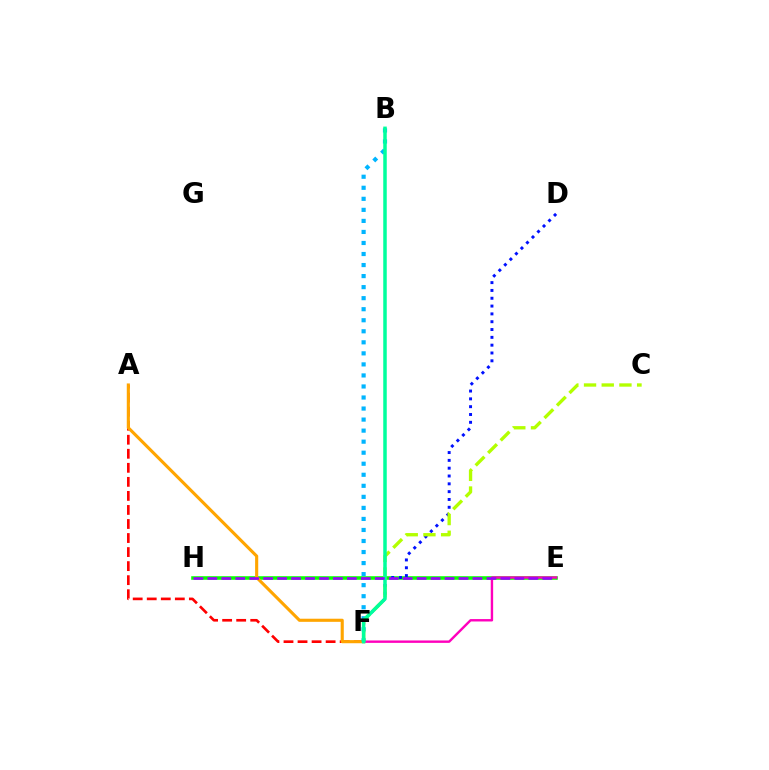{('E', 'H'): [{'color': '#08ff00', 'line_style': 'solid', 'thickness': 2.57}, {'color': '#9b00ff', 'line_style': 'dashed', 'thickness': 1.9}], ('A', 'F'): [{'color': '#ff0000', 'line_style': 'dashed', 'thickness': 1.91}, {'color': '#ffa500', 'line_style': 'solid', 'thickness': 2.24}], ('E', 'F'): [{'color': '#ff00bd', 'line_style': 'solid', 'thickness': 1.73}], ('D', 'F'): [{'color': '#0010ff', 'line_style': 'dotted', 'thickness': 2.12}], ('B', 'F'): [{'color': '#00b5ff', 'line_style': 'dotted', 'thickness': 3.0}, {'color': '#00ff9d', 'line_style': 'solid', 'thickness': 2.53}], ('C', 'F'): [{'color': '#b3ff00', 'line_style': 'dashed', 'thickness': 2.4}]}